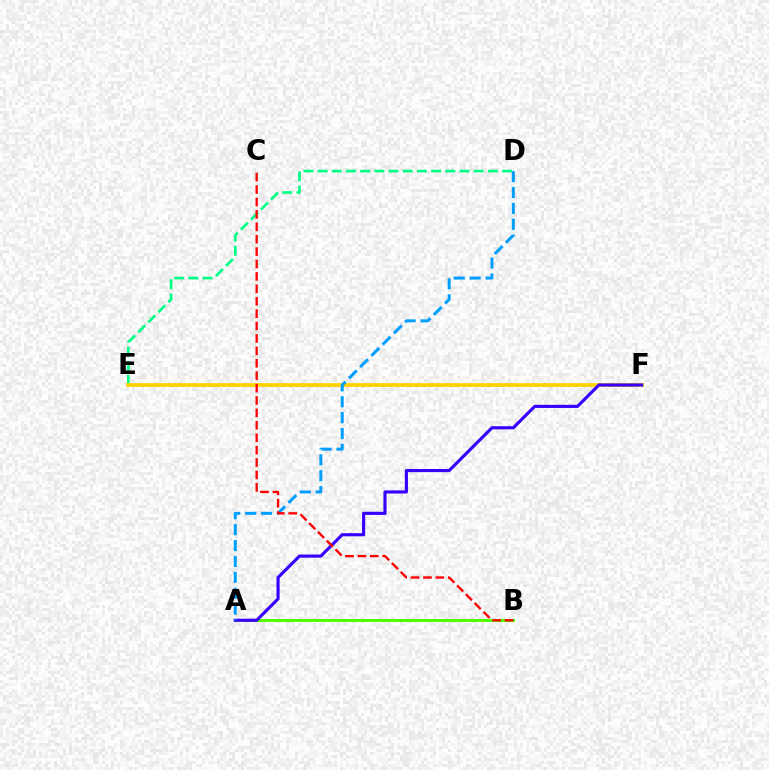{('E', 'F'): [{'color': '#ff00ed', 'line_style': 'dotted', 'thickness': 1.81}, {'color': '#ffd500', 'line_style': 'solid', 'thickness': 2.7}], ('D', 'E'): [{'color': '#00ff86', 'line_style': 'dashed', 'thickness': 1.93}], ('A', 'B'): [{'color': '#4fff00', 'line_style': 'solid', 'thickness': 2.13}], ('A', 'F'): [{'color': '#3700ff', 'line_style': 'solid', 'thickness': 2.26}], ('A', 'D'): [{'color': '#009eff', 'line_style': 'dashed', 'thickness': 2.16}], ('B', 'C'): [{'color': '#ff0000', 'line_style': 'dashed', 'thickness': 1.69}]}